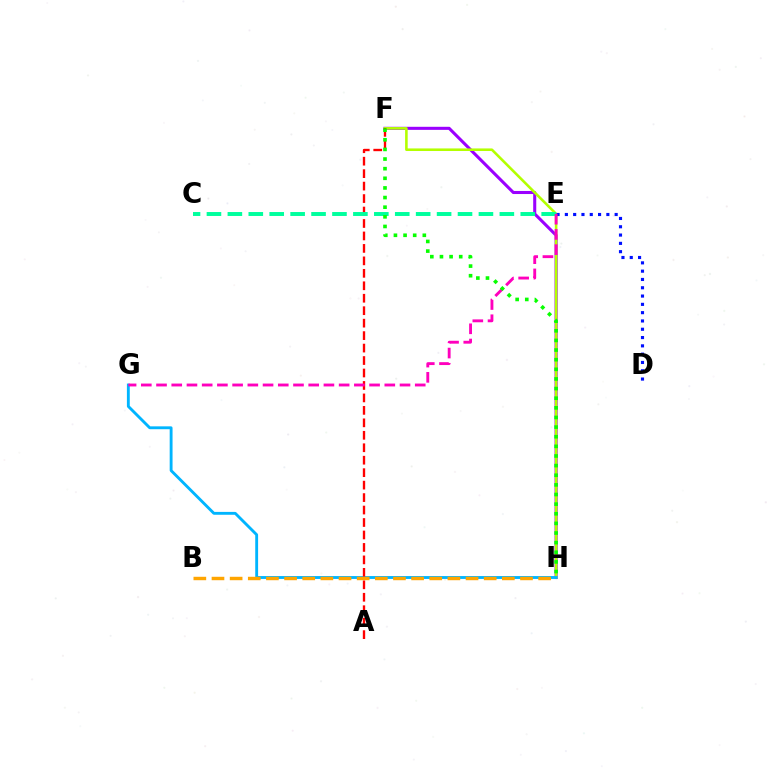{('F', 'H'): [{'color': '#9b00ff', 'line_style': 'solid', 'thickness': 2.21}, {'color': '#b3ff00', 'line_style': 'solid', 'thickness': 1.86}, {'color': '#08ff00', 'line_style': 'dotted', 'thickness': 2.62}], ('D', 'E'): [{'color': '#0010ff', 'line_style': 'dotted', 'thickness': 2.26}], ('G', 'H'): [{'color': '#00b5ff', 'line_style': 'solid', 'thickness': 2.06}], ('A', 'F'): [{'color': '#ff0000', 'line_style': 'dashed', 'thickness': 1.69}], ('B', 'H'): [{'color': '#ffa500', 'line_style': 'dashed', 'thickness': 2.47}], ('C', 'E'): [{'color': '#00ff9d', 'line_style': 'dashed', 'thickness': 2.84}], ('E', 'G'): [{'color': '#ff00bd', 'line_style': 'dashed', 'thickness': 2.07}]}